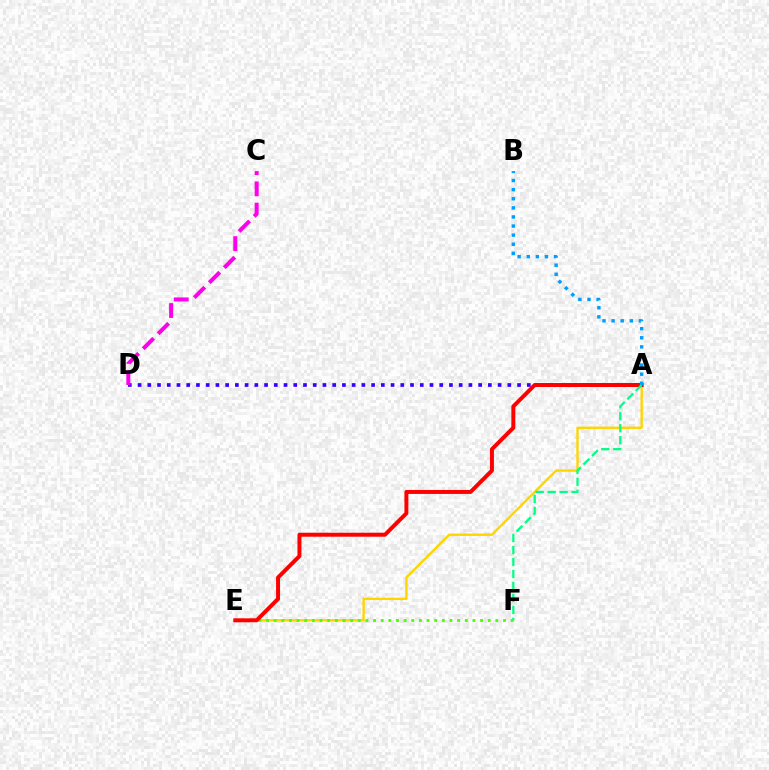{('A', 'D'): [{'color': '#3700ff', 'line_style': 'dotted', 'thickness': 2.64}], ('A', 'E'): [{'color': '#ffd500', 'line_style': 'solid', 'thickness': 1.7}, {'color': '#ff0000', 'line_style': 'solid', 'thickness': 2.86}], ('C', 'D'): [{'color': '#ff00ed', 'line_style': 'dashed', 'thickness': 2.88}], ('E', 'F'): [{'color': '#4fff00', 'line_style': 'dotted', 'thickness': 2.08}], ('A', 'B'): [{'color': '#009eff', 'line_style': 'dotted', 'thickness': 2.47}], ('A', 'F'): [{'color': '#00ff86', 'line_style': 'dashed', 'thickness': 1.63}]}